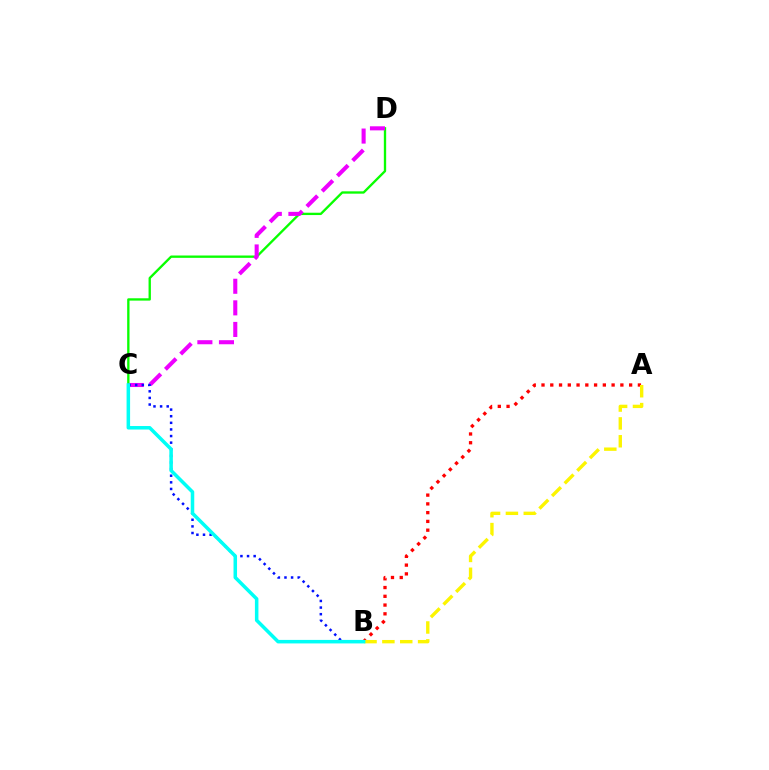{('C', 'D'): [{'color': '#08ff00', 'line_style': 'solid', 'thickness': 1.68}, {'color': '#ee00ff', 'line_style': 'dashed', 'thickness': 2.93}], ('A', 'B'): [{'color': '#ff0000', 'line_style': 'dotted', 'thickness': 2.38}, {'color': '#fcf500', 'line_style': 'dashed', 'thickness': 2.43}], ('B', 'C'): [{'color': '#0010ff', 'line_style': 'dotted', 'thickness': 1.8}, {'color': '#00fff6', 'line_style': 'solid', 'thickness': 2.53}]}